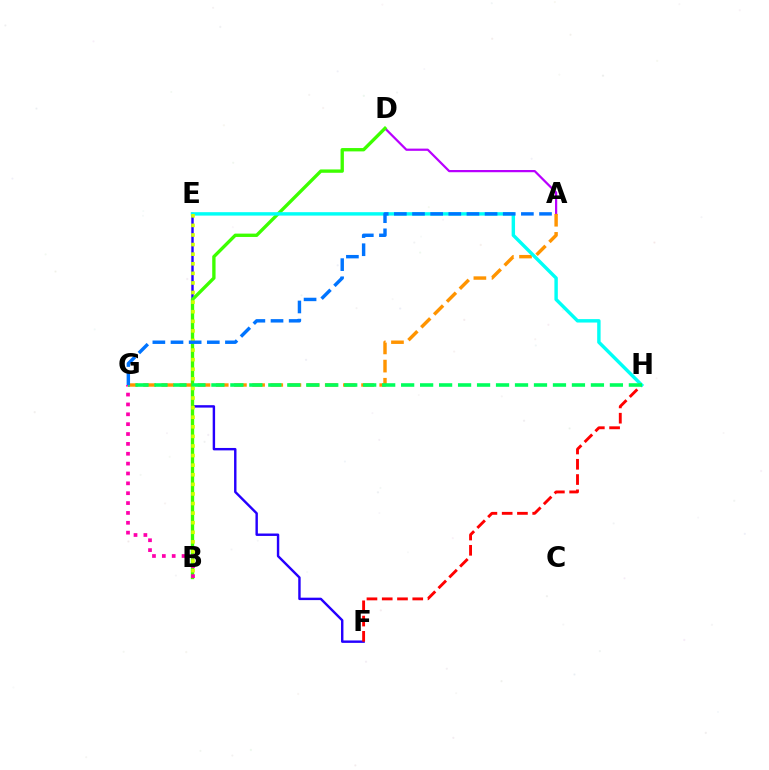{('E', 'F'): [{'color': '#2500ff', 'line_style': 'solid', 'thickness': 1.74}], ('F', 'H'): [{'color': '#ff0000', 'line_style': 'dashed', 'thickness': 2.07}], ('A', 'D'): [{'color': '#b900ff', 'line_style': 'solid', 'thickness': 1.6}], ('A', 'G'): [{'color': '#ff9400', 'line_style': 'dashed', 'thickness': 2.47}, {'color': '#0074ff', 'line_style': 'dashed', 'thickness': 2.47}], ('B', 'D'): [{'color': '#3dff00', 'line_style': 'solid', 'thickness': 2.41}], ('B', 'G'): [{'color': '#ff00ac', 'line_style': 'dotted', 'thickness': 2.68}], ('E', 'H'): [{'color': '#00fff6', 'line_style': 'solid', 'thickness': 2.46}], ('G', 'H'): [{'color': '#00ff5c', 'line_style': 'dashed', 'thickness': 2.58}], ('B', 'E'): [{'color': '#d1ff00', 'line_style': 'dotted', 'thickness': 2.61}]}